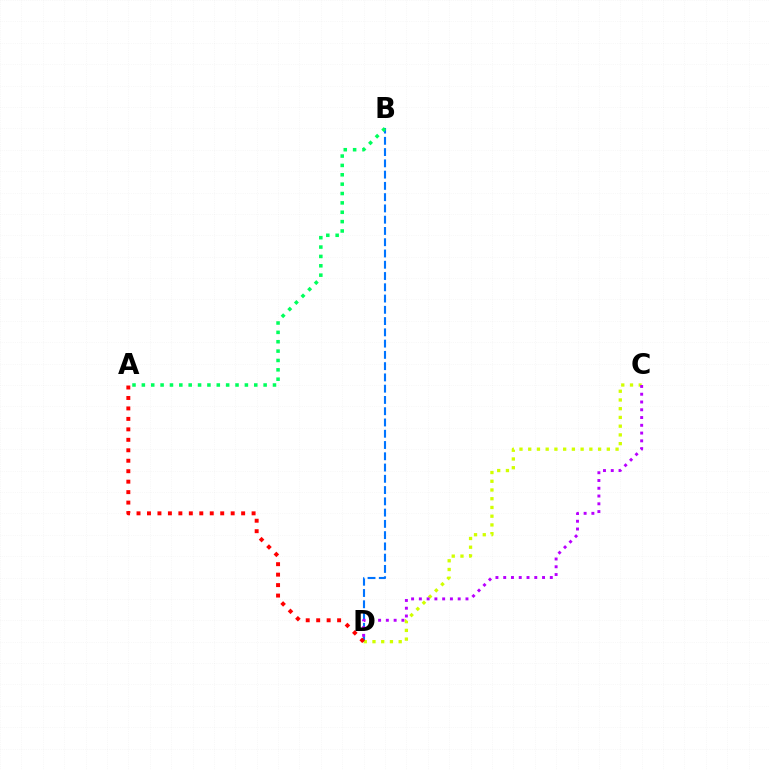{('B', 'D'): [{'color': '#0074ff', 'line_style': 'dashed', 'thickness': 1.53}], ('C', 'D'): [{'color': '#d1ff00', 'line_style': 'dotted', 'thickness': 2.37}, {'color': '#b900ff', 'line_style': 'dotted', 'thickness': 2.11}], ('A', 'D'): [{'color': '#ff0000', 'line_style': 'dotted', 'thickness': 2.84}], ('A', 'B'): [{'color': '#00ff5c', 'line_style': 'dotted', 'thickness': 2.54}]}